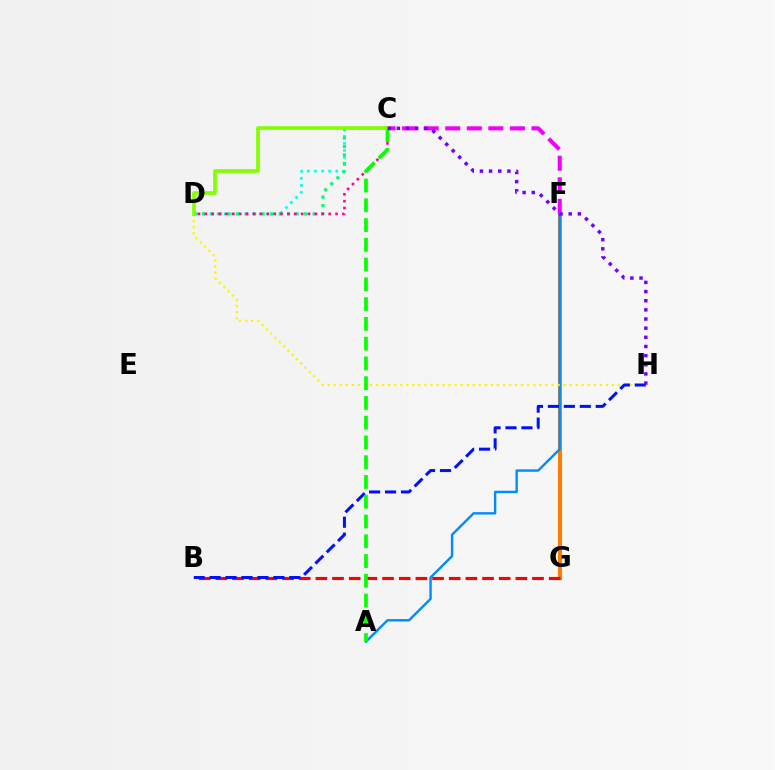{('F', 'G'): [{'color': '#ff7c00', 'line_style': 'solid', 'thickness': 2.92}], ('C', 'F'): [{'color': '#ee00ff', 'line_style': 'dashed', 'thickness': 2.93}], ('A', 'F'): [{'color': '#008cff', 'line_style': 'solid', 'thickness': 1.74}], ('C', 'D'): [{'color': '#00fff6', 'line_style': 'dotted', 'thickness': 1.93}, {'color': '#00ff74', 'line_style': 'dotted', 'thickness': 2.31}, {'color': '#ff0094', 'line_style': 'dotted', 'thickness': 1.87}, {'color': '#84ff00', 'line_style': 'solid', 'thickness': 2.66}], ('B', 'G'): [{'color': '#ff0000', 'line_style': 'dashed', 'thickness': 2.26}], ('D', 'H'): [{'color': '#fcf500', 'line_style': 'dotted', 'thickness': 1.64}], ('B', 'H'): [{'color': '#0010ff', 'line_style': 'dashed', 'thickness': 2.17}], ('A', 'C'): [{'color': '#08ff00', 'line_style': 'dashed', 'thickness': 2.68}], ('C', 'H'): [{'color': '#7200ff', 'line_style': 'dotted', 'thickness': 2.49}]}